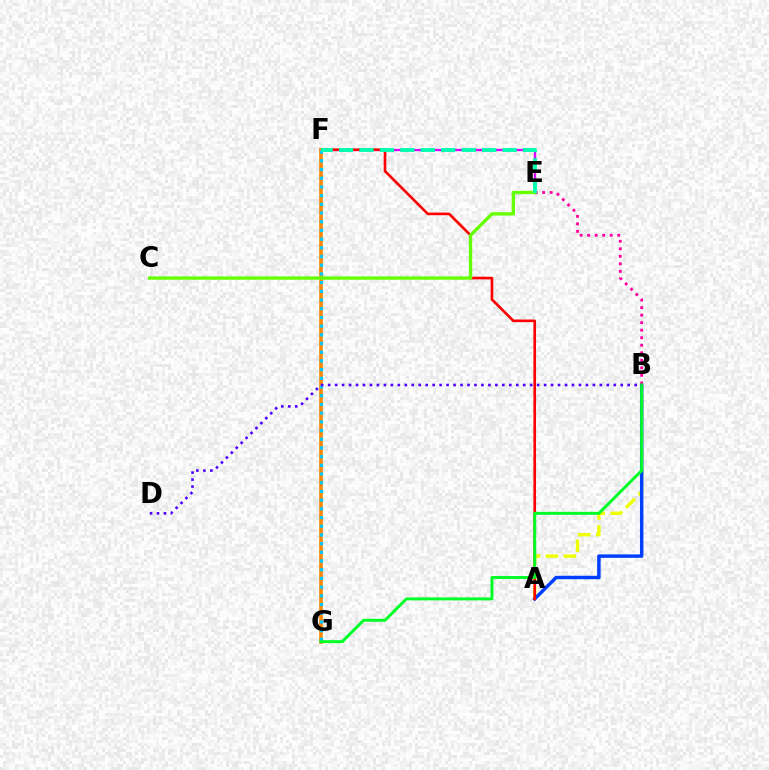{('A', 'B'): [{'color': '#eeff00', 'line_style': 'dashed', 'thickness': 2.43}, {'color': '#003fff', 'line_style': 'solid', 'thickness': 2.49}], ('E', 'F'): [{'color': '#d600ff', 'line_style': 'solid', 'thickness': 1.66}, {'color': '#00ffaf', 'line_style': 'dashed', 'thickness': 2.78}], ('A', 'F'): [{'color': '#ff0000', 'line_style': 'solid', 'thickness': 1.9}], ('B', 'E'): [{'color': '#ff00a0', 'line_style': 'dotted', 'thickness': 2.04}], ('F', 'G'): [{'color': '#ff8800', 'line_style': 'solid', 'thickness': 2.63}, {'color': '#00c7ff', 'line_style': 'dotted', 'thickness': 2.36}], ('B', 'G'): [{'color': '#00ff27', 'line_style': 'solid', 'thickness': 2.14}], ('C', 'E'): [{'color': '#66ff00', 'line_style': 'solid', 'thickness': 2.41}], ('B', 'D'): [{'color': '#4f00ff', 'line_style': 'dotted', 'thickness': 1.89}]}